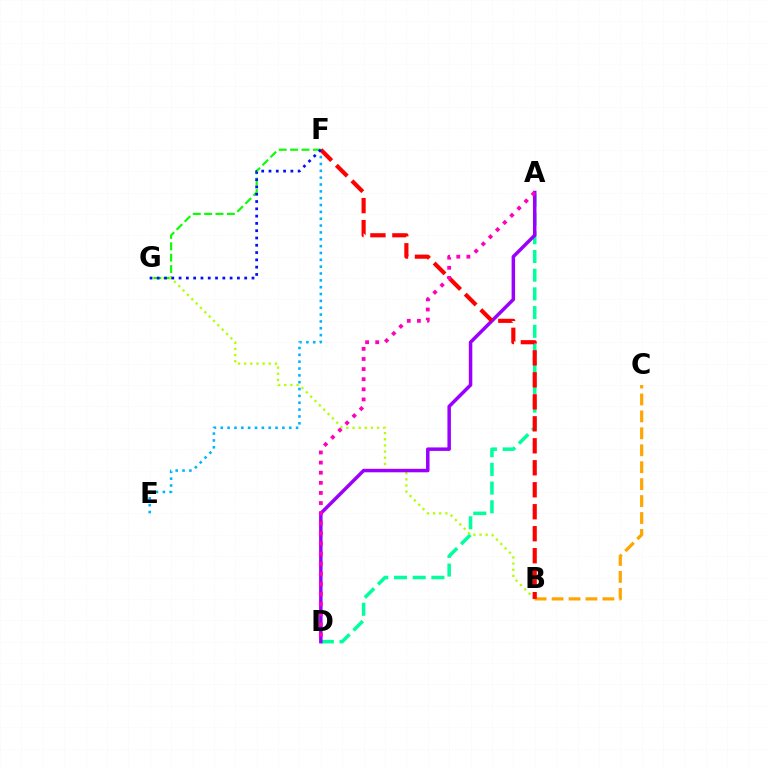{('B', 'C'): [{'color': '#ffa500', 'line_style': 'dashed', 'thickness': 2.3}], ('E', 'F'): [{'color': '#00b5ff', 'line_style': 'dotted', 'thickness': 1.86}], ('A', 'D'): [{'color': '#00ff9d', 'line_style': 'dashed', 'thickness': 2.54}, {'color': '#9b00ff', 'line_style': 'solid', 'thickness': 2.51}, {'color': '#ff00bd', 'line_style': 'dotted', 'thickness': 2.75}], ('F', 'G'): [{'color': '#08ff00', 'line_style': 'dashed', 'thickness': 1.55}, {'color': '#0010ff', 'line_style': 'dotted', 'thickness': 1.98}], ('B', 'G'): [{'color': '#b3ff00', 'line_style': 'dotted', 'thickness': 1.67}], ('B', 'F'): [{'color': '#ff0000', 'line_style': 'dashed', 'thickness': 2.99}]}